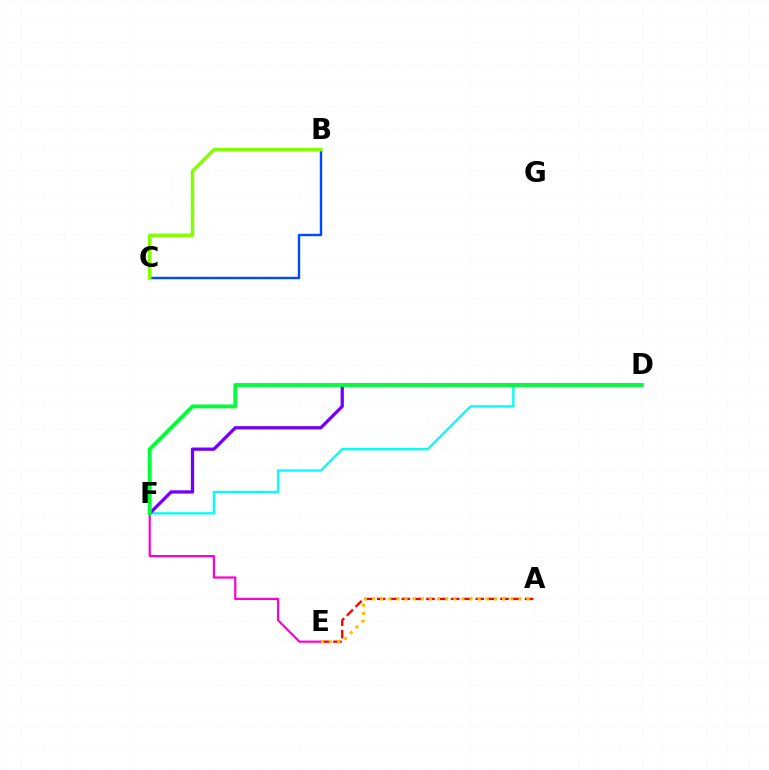{('D', 'F'): [{'color': '#00fff6', 'line_style': 'solid', 'thickness': 1.67}, {'color': '#7200ff', 'line_style': 'solid', 'thickness': 2.36}, {'color': '#00ff39', 'line_style': 'solid', 'thickness': 2.78}], ('B', 'C'): [{'color': '#004bff', 'line_style': 'solid', 'thickness': 1.74}, {'color': '#84ff00', 'line_style': 'solid', 'thickness': 2.51}], ('A', 'E'): [{'color': '#ff0000', 'line_style': 'dashed', 'thickness': 1.67}, {'color': '#ffbd00', 'line_style': 'dotted', 'thickness': 2.21}], ('E', 'F'): [{'color': '#ff00cf', 'line_style': 'solid', 'thickness': 1.59}]}